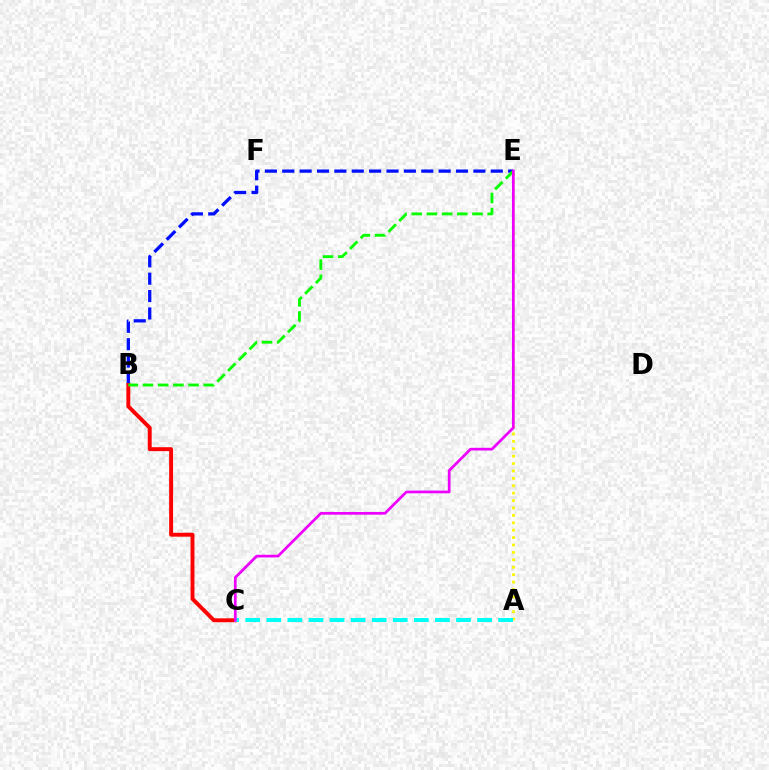{('A', 'E'): [{'color': '#fcf500', 'line_style': 'dotted', 'thickness': 2.01}], ('B', 'E'): [{'color': '#0010ff', 'line_style': 'dashed', 'thickness': 2.36}, {'color': '#08ff00', 'line_style': 'dashed', 'thickness': 2.06}], ('B', 'C'): [{'color': '#ff0000', 'line_style': 'solid', 'thickness': 2.82}], ('A', 'C'): [{'color': '#00fff6', 'line_style': 'dashed', 'thickness': 2.86}], ('C', 'E'): [{'color': '#ee00ff', 'line_style': 'solid', 'thickness': 1.95}]}